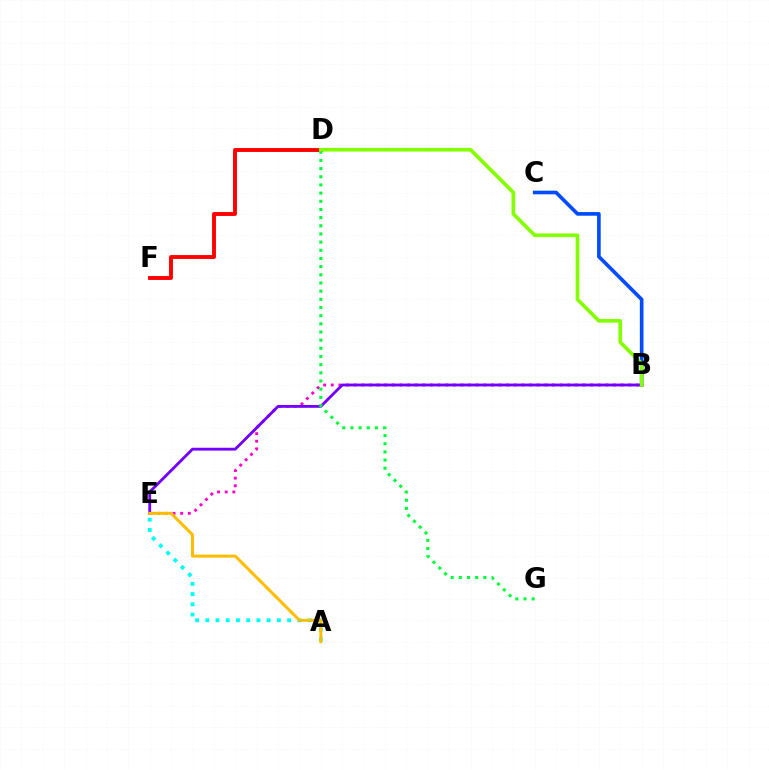{('B', 'C'): [{'color': '#004bff', 'line_style': 'solid', 'thickness': 2.62}], ('B', 'E'): [{'color': '#ff00cf', 'line_style': 'dotted', 'thickness': 2.07}, {'color': '#7200ff', 'line_style': 'solid', 'thickness': 2.04}], ('A', 'E'): [{'color': '#00fff6', 'line_style': 'dotted', 'thickness': 2.78}, {'color': '#ffbd00', 'line_style': 'solid', 'thickness': 2.16}], ('D', 'F'): [{'color': '#ff0000', 'line_style': 'solid', 'thickness': 2.8}], ('D', 'G'): [{'color': '#00ff39', 'line_style': 'dotted', 'thickness': 2.22}], ('B', 'D'): [{'color': '#84ff00', 'line_style': 'solid', 'thickness': 2.64}]}